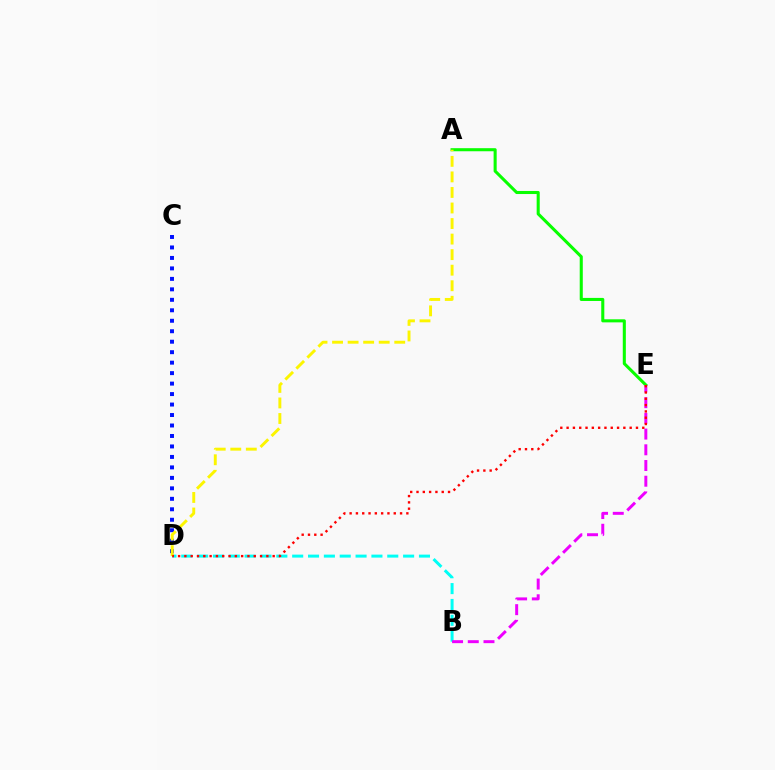{('B', 'D'): [{'color': '#00fff6', 'line_style': 'dashed', 'thickness': 2.15}], ('A', 'E'): [{'color': '#08ff00', 'line_style': 'solid', 'thickness': 2.21}], ('B', 'E'): [{'color': '#ee00ff', 'line_style': 'dashed', 'thickness': 2.13}], ('C', 'D'): [{'color': '#0010ff', 'line_style': 'dotted', 'thickness': 2.85}], ('A', 'D'): [{'color': '#fcf500', 'line_style': 'dashed', 'thickness': 2.11}], ('D', 'E'): [{'color': '#ff0000', 'line_style': 'dotted', 'thickness': 1.71}]}